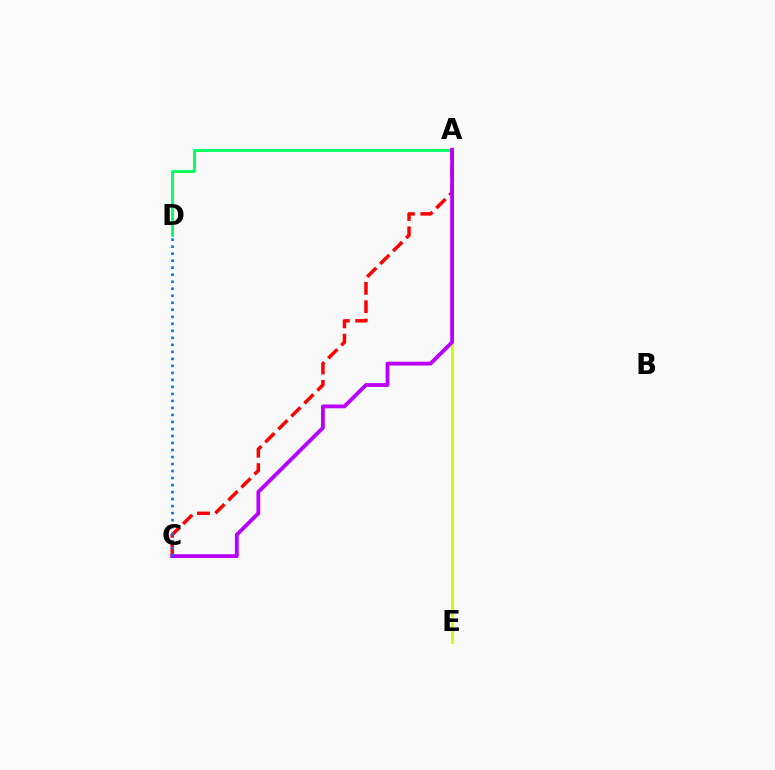{('A', 'D'): [{'color': '#00ff5c', 'line_style': 'solid', 'thickness': 2.02}], ('A', 'C'): [{'color': '#ff0000', 'line_style': 'dashed', 'thickness': 2.49}, {'color': '#b900ff', 'line_style': 'solid', 'thickness': 2.75}], ('A', 'E'): [{'color': '#d1ff00', 'line_style': 'solid', 'thickness': 2.19}], ('C', 'D'): [{'color': '#0074ff', 'line_style': 'dotted', 'thickness': 1.9}]}